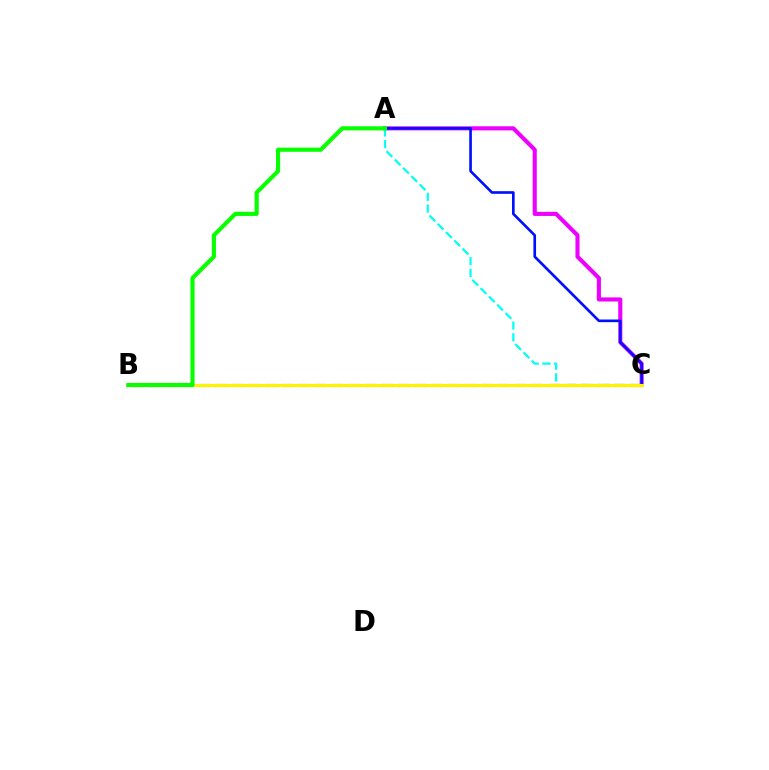{('A', 'C'): [{'color': '#ee00ff', 'line_style': 'solid', 'thickness': 2.95}, {'color': '#0010ff', 'line_style': 'solid', 'thickness': 1.91}, {'color': '#00fff6', 'line_style': 'dashed', 'thickness': 1.59}], ('B', 'C'): [{'color': '#ff0000', 'line_style': 'dashed', 'thickness': 2.26}, {'color': '#fcf500', 'line_style': 'solid', 'thickness': 2.18}], ('A', 'B'): [{'color': '#08ff00', 'line_style': 'solid', 'thickness': 2.98}]}